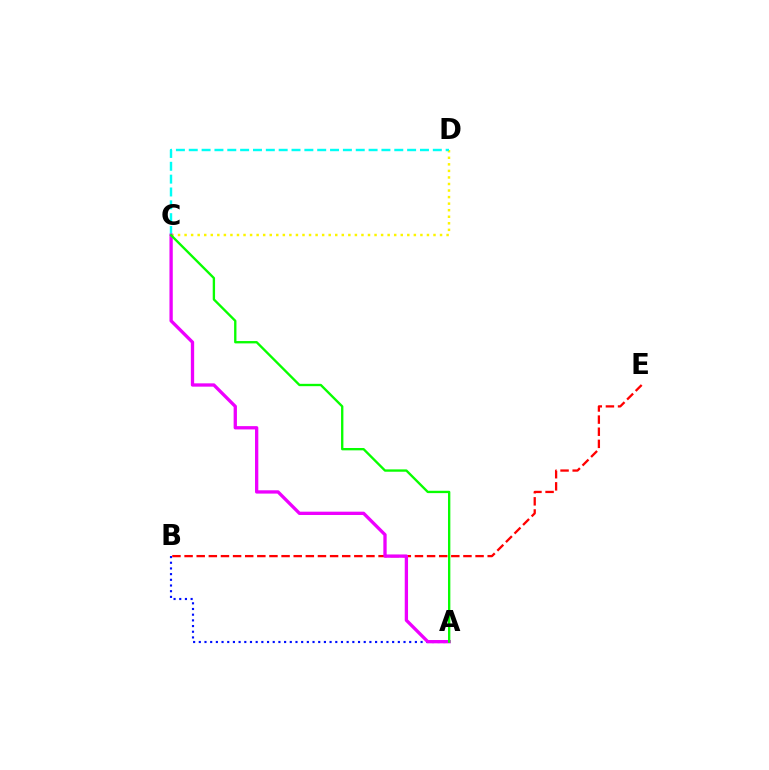{('B', 'E'): [{'color': '#ff0000', 'line_style': 'dashed', 'thickness': 1.65}], ('C', 'D'): [{'color': '#fcf500', 'line_style': 'dotted', 'thickness': 1.78}, {'color': '#00fff6', 'line_style': 'dashed', 'thickness': 1.75}], ('A', 'B'): [{'color': '#0010ff', 'line_style': 'dotted', 'thickness': 1.55}], ('A', 'C'): [{'color': '#ee00ff', 'line_style': 'solid', 'thickness': 2.38}, {'color': '#08ff00', 'line_style': 'solid', 'thickness': 1.69}]}